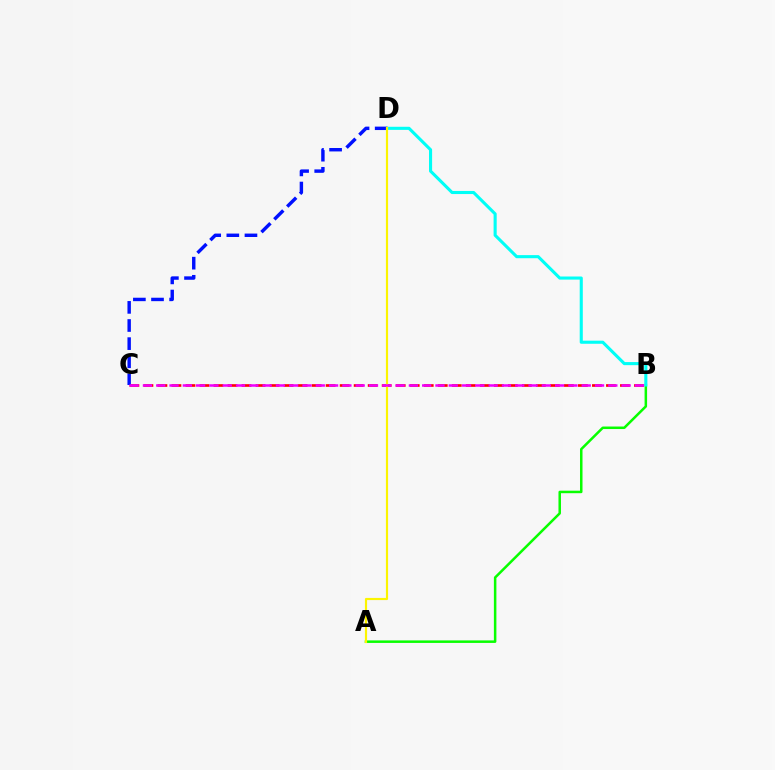{('A', 'B'): [{'color': '#08ff00', 'line_style': 'solid', 'thickness': 1.81}], ('B', 'C'): [{'color': '#ff0000', 'line_style': 'dashed', 'thickness': 1.9}, {'color': '#ee00ff', 'line_style': 'dashed', 'thickness': 1.81}], ('B', 'D'): [{'color': '#00fff6', 'line_style': 'solid', 'thickness': 2.23}], ('C', 'D'): [{'color': '#0010ff', 'line_style': 'dashed', 'thickness': 2.46}], ('A', 'D'): [{'color': '#fcf500', 'line_style': 'solid', 'thickness': 1.56}]}